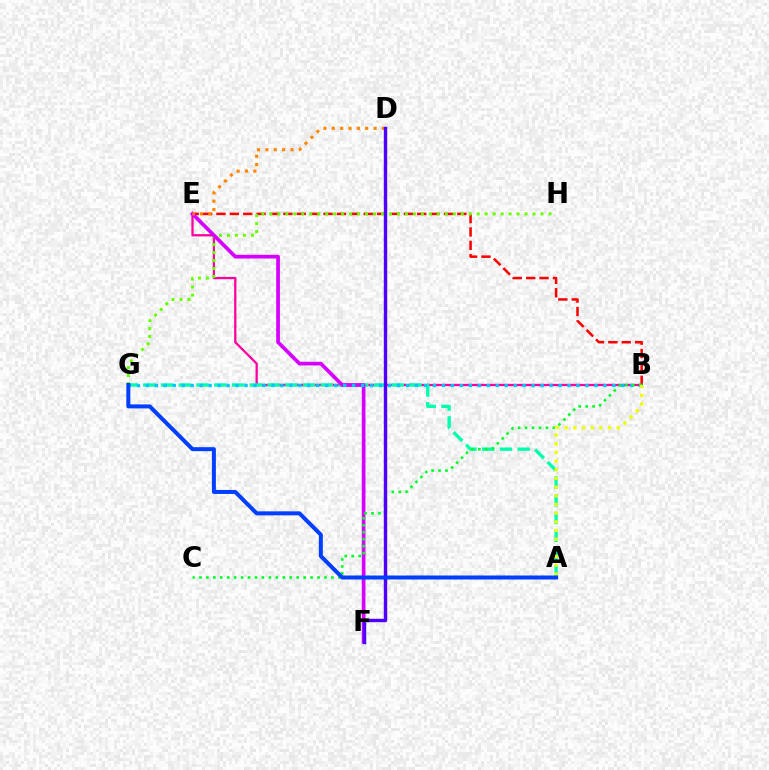{('B', 'E'): [{'color': '#ff00a0', 'line_style': 'solid', 'thickness': 1.63}, {'color': '#ff0000', 'line_style': 'dashed', 'thickness': 1.82}], ('A', 'G'): [{'color': '#00ffaf', 'line_style': 'dashed', 'thickness': 2.41}, {'color': '#003fff', 'line_style': 'solid', 'thickness': 2.88}], ('G', 'H'): [{'color': '#66ff00', 'line_style': 'dotted', 'thickness': 2.17}], ('E', 'F'): [{'color': '#d600ff', 'line_style': 'solid', 'thickness': 2.67}], ('B', 'G'): [{'color': '#00c7ff', 'line_style': 'dotted', 'thickness': 2.44}], ('D', 'E'): [{'color': '#ff8800', 'line_style': 'dotted', 'thickness': 2.27}], ('B', 'C'): [{'color': '#00ff27', 'line_style': 'dotted', 'thickness': 1.89}], ('A', 'B'): [{'color': '#eeff00', 'line_style': 'dotted', 'thickness': 2.36}], ('D', 'F'): [{'color': '#4f00ff', 'line_style': 'solid', 'thickness': 2.44}]}